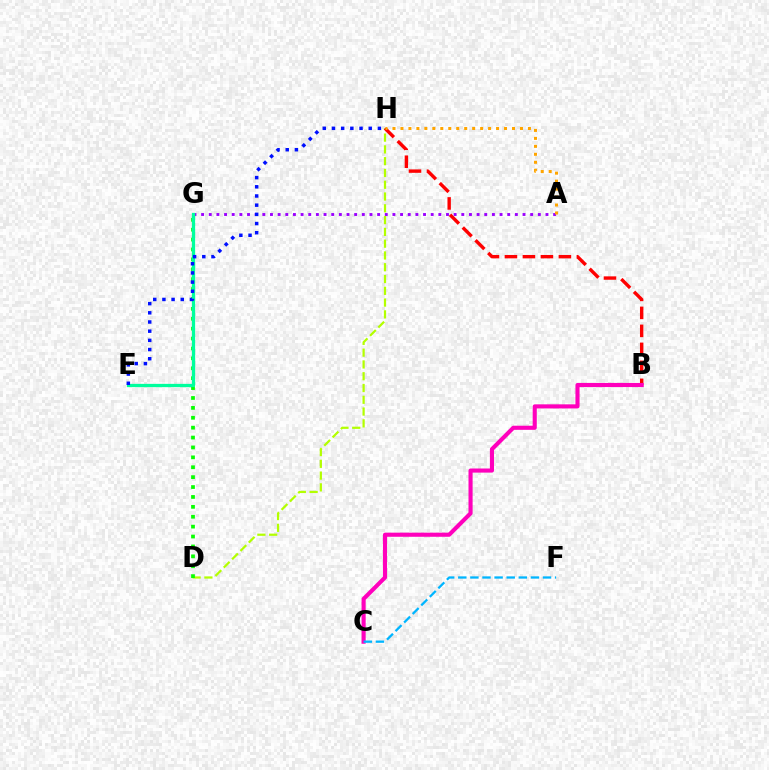{('D', 'H'): [{'color': '#b3ff00', 'line_style': 'dashed', 'thickness': 1.6}], ('B', 'H'): [{'color': '#ff0000', 'line_style': 'dashed', 'thickness': 2.44}], ('A', 'G'): [{'color': '#9b00ff', 'line_style': 'dotted', 'thickness': 2.08}], ('D', 'G'): [{'color': '#08ff00', 'line_style': 'dotted', 'thickness': 2.69}], ('A', 'H'): [{'color': '#ffa500', 'line_style': 'dotted', 'thickness': 2.16}], ('B', 'C'): [{'color': '#ff00bd', 'line_style': 'solid', 'thickness': 2.96}], ('E', 'G'): [{'color': '#00ff9d', 'line_style': 'solid', 'thickness': 2.36}], ('C', 'F'): [{'color': '#00b5ff', 'line_style': 'dashed', 'thickness': 1.64}], ('E', 'H'): [{'color': '#0010ff', 'line_style': 'dotted', 'thickness': 2.5}]}